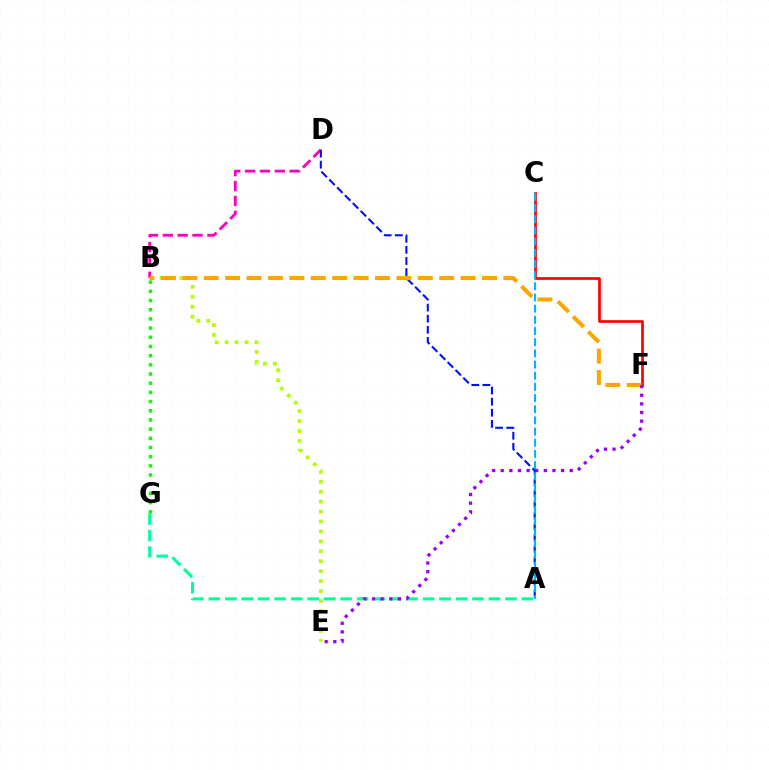{('B', 'E'): [{'color': '#b3ff00', 'line_style': 'dotted', 'thickness': 2.7}], ('A', 'G'): [{'color': '#00ff9d', 'line_style': 'dashed', 'thickness': 2.24}], ('B', 'G'): [{'color': '#08ff00', 'line_style': 'dotted', 'thickness': 2.5}], ('B', 'D'): [{'color': '#ff00bd', 'line_style': 'dashed', 'thickness': 2.02}], ('A', 'D'): [{'color': '#0010ff', 'line_style': 'dashed', 'thickness': 1.51}], ('C', 'F'): [{'color': '#ff0000', 'line_style': 'solid', 'thickness': 1.93}], ('A', 'C'): [{'color': '#00b5ff', 'line_style': 'dashed', 'thickness': 1.52}], ('B', 'F'): [{'color': '#ffa500', 'line_style': 'dashed', 'thickness': 2.91}], ('E', 'F'): [{'color': '#9b00ff', 'line_style': 'dotted', 'thickness': 2.34}]}